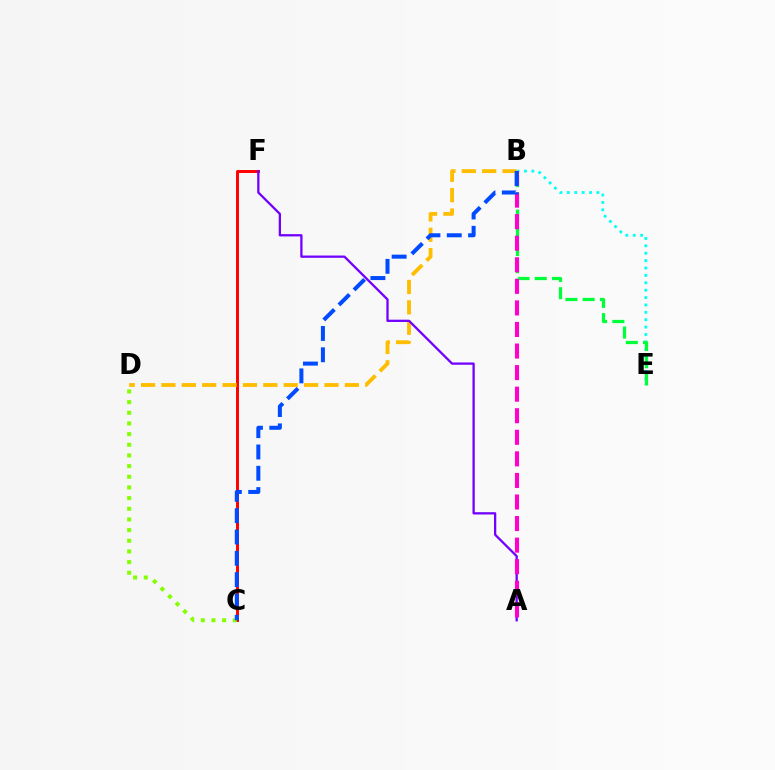{('C', 'F'): [{'color': '#ff0000', 'line_style': 'solid', 'thickness': 2.12}], ('B', 'E'): [{'color': '#00fff6', 'line_style': 'dotted', 'thickness': 2.01}, {'color': '#00ff39', 'line_style': 'dashed', 'thickness': 2.34}], ('B', 'D'): [{'color': '#ffbd00', 'line_style': 'dashed', 'thickness': 2.77}], ('A', 'F'): [{'color': '#7200ff', 'line_style': 'solid', 'thickness': 1.65}], ('C', 'D'): [{'color': '#84ff00', 'line_style': 'dotted', 'thickness': 2.9}], ('A', 'B'): [{'color': '#ff00cf', 'line_style': 'dashed', 'thickness': 2.93}], ('B', 'C'): [{'color': '#004bff', 'line_style': 'dashed', 'thickness': 2.9}]}